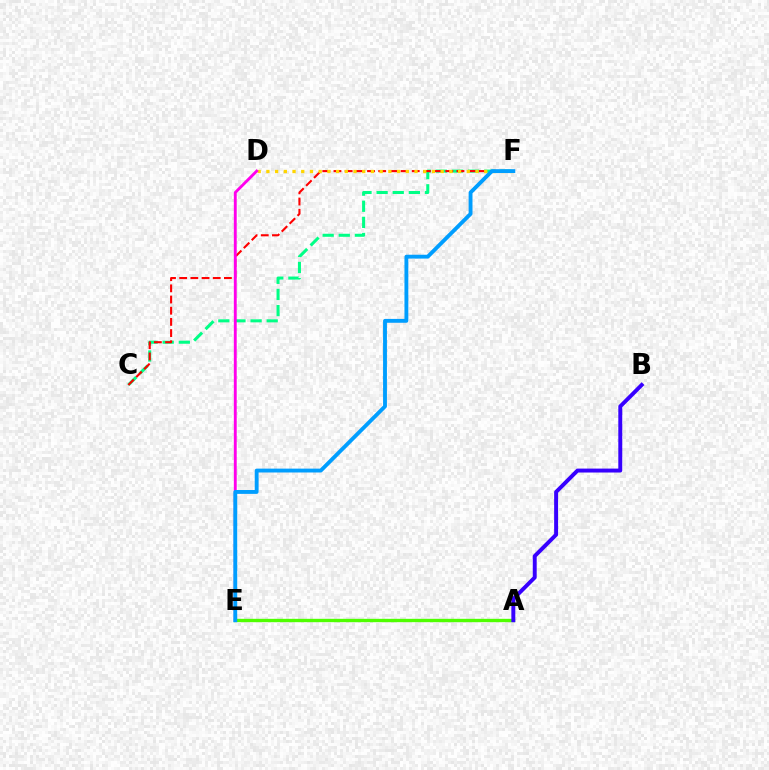{('C', 'F'): [{'color': '#00ff86', 'line_style': 'dashed', 'thickness': 2.19}, {'color': '#ff0000', 'line_style': 'dashed', 'thickness': 1.52}], ('A', 'E'): [{'color': '#4fff00', 'line_style': 'solid', 'thickness': 2.42}], ('D', 'F'): [{'color': '#ffd500', 'line_style': 'dotted', 'thickness': 2.37}], ('D', 'E'): [{'color': '#ff00ed', 'line_style': 'solid', 'thickness': 2.07}], ('E', 'F'): [{'color': '#009eff', 'line_style': 'solid', 'thickness': 2.78}], ('A', 'B'): [{'color': '#3700ff', 'line_style': 'solid', 'thickness': 2.84}]}